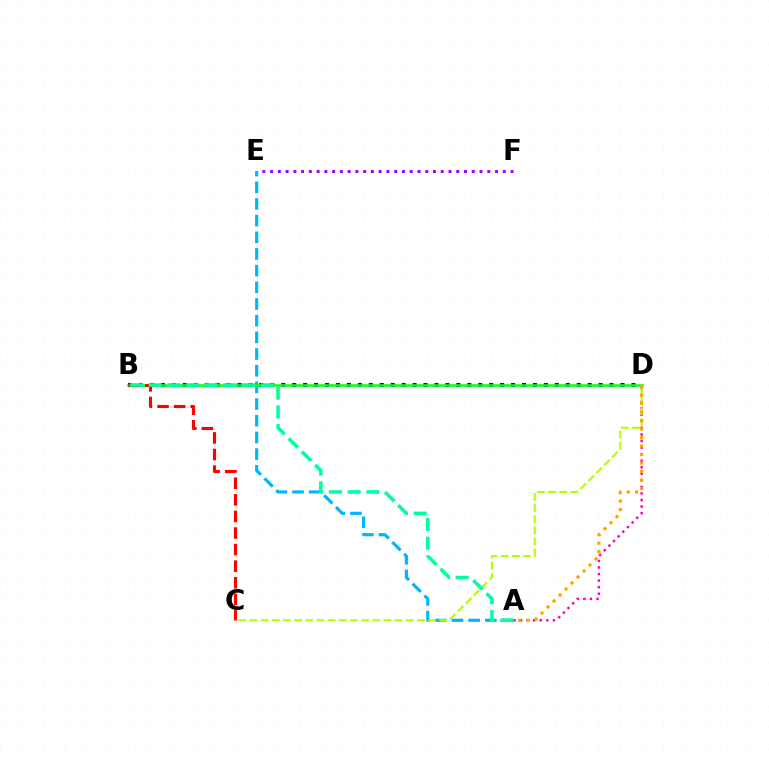{('A', 'E'): [{'color': '#00b5ff', 'line_style': 'dashed', 'thickness': 2.27}], ('B', 'D'): [{'color': '#0010ff', 'line_style': 'dotted', 'thickness': 2.97}, {'color': '#08ff00', 'line_style': 'solid', 'thickness': 1.8}], ('A', 'D'): [{'color': '#ff00bd', 'line_style': 'dotted', 'thickness': 1.78}, {'color': '#ffa500', 'line_style': 'dotted', 'thickness': 2.31}], ('C', 'D'): [{'color': '#b3ff00', 'line_style': 'dashed', 'thickness': 1.52}], ('B', 'C'): [{'color': '#ff0000', 'line_style': 'dashed', 'thickness': 2.25}], ('A', 'B'): [{'color': '#00ff9d', 'line_style': 'dashed', 'thickness': 2.54}], ('E', 'F'): [{'color': '#9b00ff', 'line_style': 'dotted', 'thickness': 2.11}]}